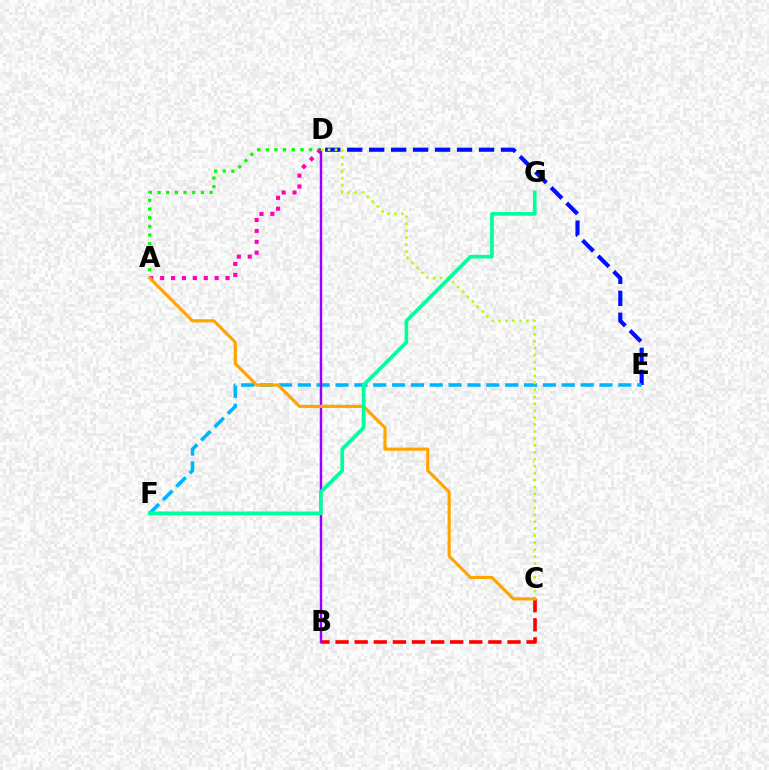{('D', 'E'): [{'color': '#0010ff', 'line_style': 'dashed', 'thickness': 2.98}], ('A', 'D'): [{'color': '#08ff00', 'line_style': 'dotted', 'thickness': 2.35}, {'color': '#ff00bd', 'line_style': 'dotted', 'thickness': 2.96}], ('B', 'C'): [{'color': '#ff0000', 'line_style': 'dashed', 'thickness': 2.6}], ('E', 'F'): [{'color': '#00b5ff', 'line_style': 'dashed', 'thickness': 2.56}], ('B', 'D'): [{'color': '#9b00ff', 'line_style': 'solid', 'thickness': 1.75}], ('C', 'D'): [{'color': '#b3ff00', 'line_style': 'dotted', 'thickness': 1.89}], ('A', 'C'): [{'color': '#ffa500', 'line_style': 'solid', 'thickness': 2.26}], ('F', 'G'): [{'color': '#00ff9d', 'line_style': 'solid', 'thickness': 2.65}]}